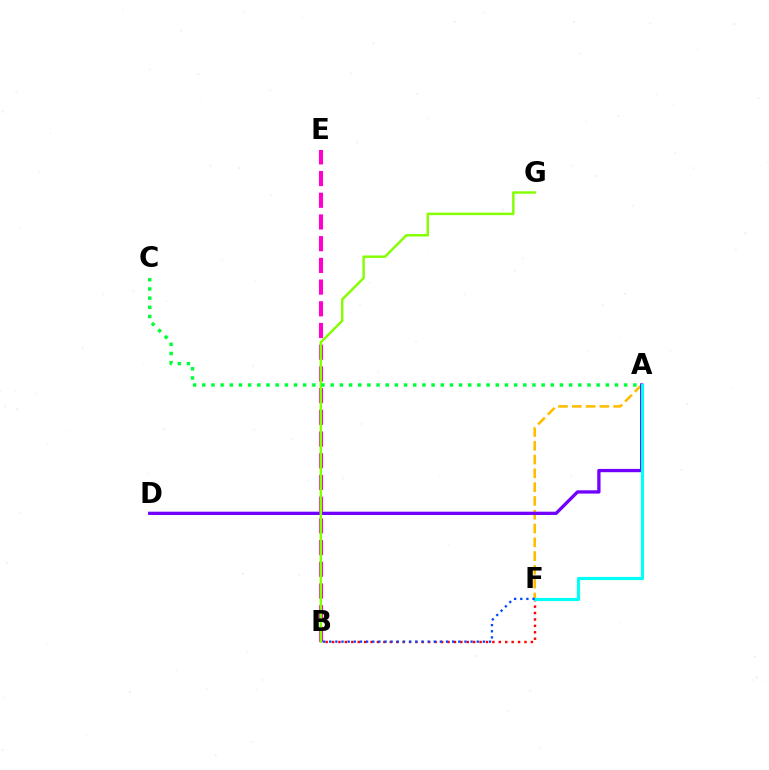{('B', 'E'): [{'color': '#ff00cf', 'line_style': 'dashed', 'thickness': 2.95}], ('A', 'F'): [{'color': '#ffbd00', 'line_style': 'dashed', 'thickness': 1.87}, {'color': '#00fff6', 'line_style': 'solid', 'thickness': 2.28}], ('B', 'F'): [{'color': '#ff0000', 'line_style': 'dotted', 'thickness': 1.74}, {'color': '#004bff', 'line_style': 'dotted', 'thickness': 1.67}], ('A', 'D'): [{'color': '#7200ff', 'line_style': 'solid', 'thickness': 2.37}], ('B', 'G'): [{'color': '#84ff00', 'line_style': 'solid', 'thickness': 1.76}], ('A', 'C'): [{'color': '#00ff39', 'line_style': 'dotted', 'thickness': 2.49}]}